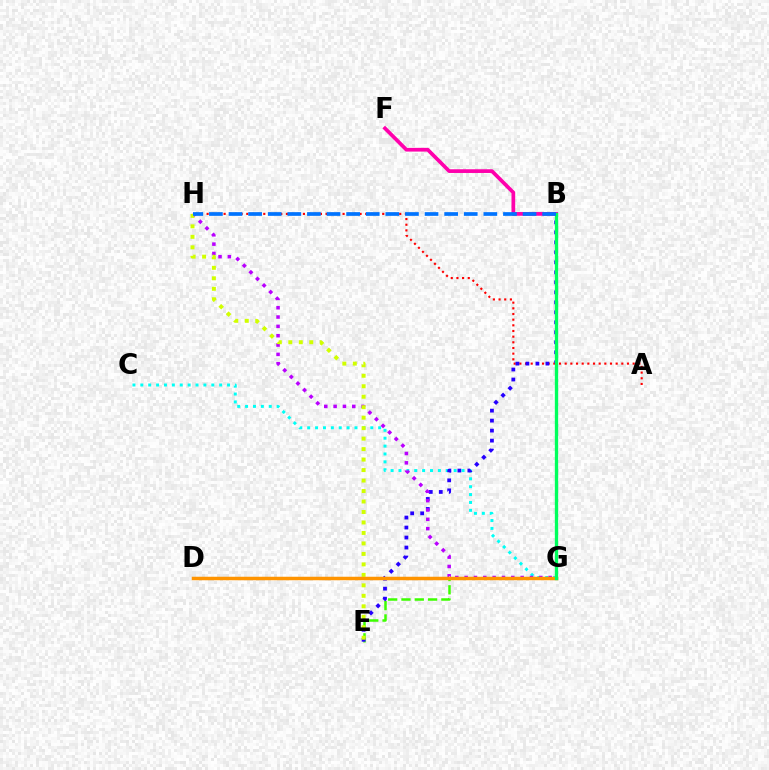{('C', 'G'): [{'color': '#00fff6', 'line_style': 'dotted', 'thickness': 2.14}], ('E', 'G'): [{'color': '#3dff00', 'line_style': 'dashed', 'thickness': 1.81}], ('B', 'F'): [{'color': '#ff00ac', 'line_style': 'solid', 'thickness': 2.68}], ('A', 'H'): [{'color': '#ff0000', 'line_style': 'dotted', 'thickness': 1.54}], ('B', 'E'): [{'color': '#2500ff', 'line_style': 'dotted', 'thickness': 2.72}], ('G', 'H'): [{'color': '#b900ff', 'line_style': 'dotted', 'thickness': 2.54}], ('E', 'H'): [{'color': '#d1ff00', 'line_style': 'dotted', 'thickness': 2.85}], ('D', 'G'): [{'color': '#ff9400', 'line_style': 'solid', 'thickness': 2.52}], ('B', 'G'): [{'color': '#00ff5c', 'line_style': 'solid', 'thickness': 2.4}], ('B', 'H'): [{'color': '#0074ff', 'line_style': 'dashed', 'thickness': 2.66}]}